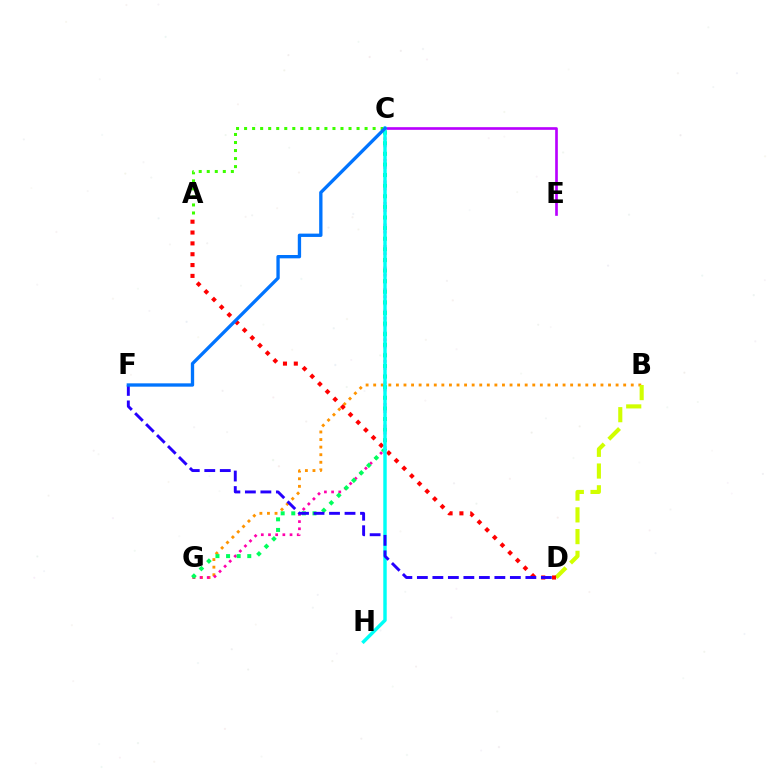{('A', 'C'): [{'color': '#3dff00', 'line_style': 'dotted', 'thickness': 2.18}], ('B', 'G'): [{'color': '#ff9400', 'line_style': 'dotted', 'thickness': 2.06}], ('C', 'G'): [{'color': '#ff00ac', 'line_style': 'dotted', 'thickness': 1.95}, {'color': '#00ff5c', 'line_style': 'dotted', 'thickness': 2.88}], ('B', 'D'): [{'color': '#d1ff00', 'line_style': 'dashed', 'thickness': 2.95}], ('C', 'E'): [{'color': '#b900ff', 'line_style': 'solid', 'thickness': 1.91}], ('A', 'D'): [{'color': '#ff0000', 'line_style': 'dotted', 'thickness': 2.94}], ('C', 'H'): [{'color': '#00fff6', 'line_style': 'solid', 'thickness': 2.48}], ('D', 'F'): [{'color': '#2500ff', 'line_style': 'dashed', 'thickness': 2.11}], ('C', 'F'): [{'color': '#0074ff', 'line_style': 'solid', 'thickness': 2.4}]}